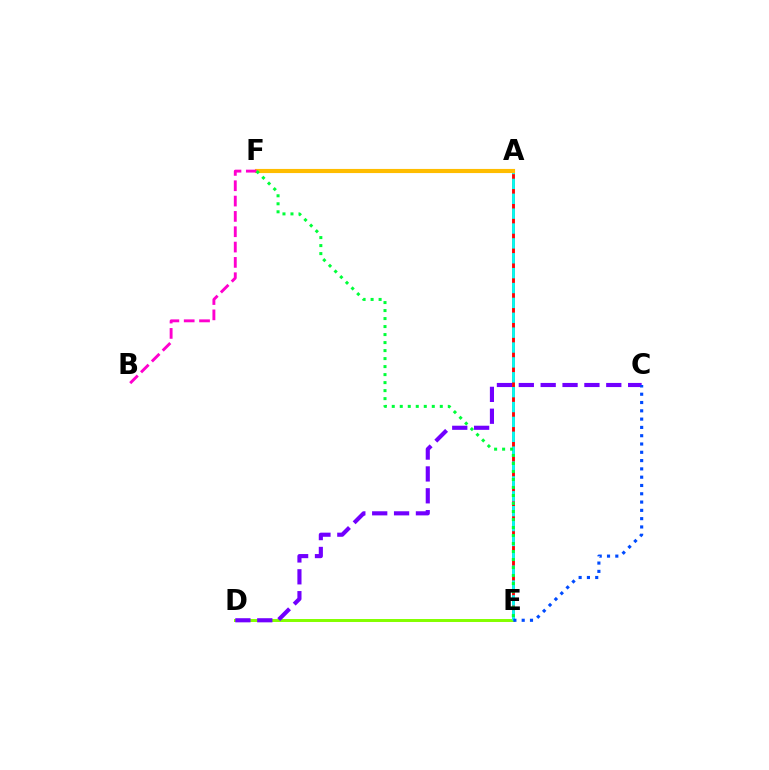{('A', 'E'): [{'color': '#ff0000', 'line_style': 'solid', 'thickness': 2.07}, {'color': '#00fff6', 'line_style': 'dashed', 'thickness': 2.02}], ('D', 'E'): [{'color': '#84ff00', 'line_style': 'solid', 'thickness': 2.14}], ('C', 'D'): [{'color': '#7200ff', 'line_style': 'dashed', 'thickness': 2.97}], ('A', 'F'): [{'color': '#ffbd00', 'line_style': 'solid', 'thickness': 2.98}], ('B', 'F'): [{'color': '#ff00cf', 'line_style': 'dashed', 'thickness': 2.08}], ('C', 'E'): [{'color': '#004bff', 'line_style': 'dotted', 'thickness': 2.25}], ('E', 'F'): [{'color': '#00ff39', 'line_style': 'dotted', 'thickness': 2.18}]}